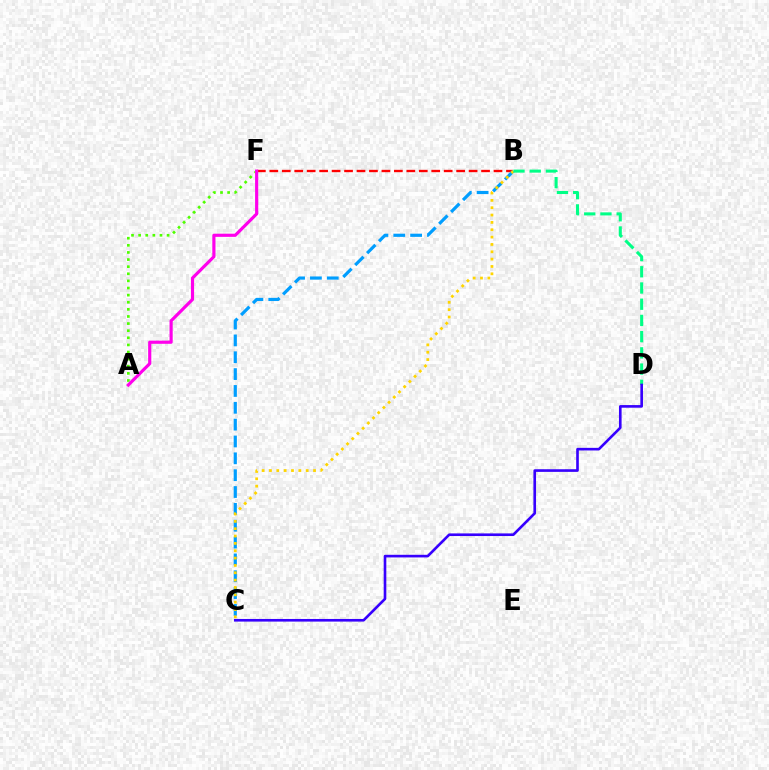{('B', 'F'): [{'color': '#ff0000', 'line_style': 'dashed', 'thickness': 1.69}], ('B', 'C'): [{'color': '#009eff', 'line_style': 'dashed', 'thickness': 2.29}, {'color': '#ffd500', 'line_style': 'dotted', 'thickness': 2.0}], ('A', 'F'): [{'color': '#4fff00', 'line_style': 'dotted', 'thickness': 1.93}, {'color': '#ff00ed', 'line_style': 'solid', 'thickness': 2.27}], ('B', 'D'): [{'color': '#00ff86', 'line_style': 'dashed', 'thickness': 2.2}], ('C', 'D'): [{'color': '#3700ff', 'line_style': 'solid', 'thickness': 1.9}]}